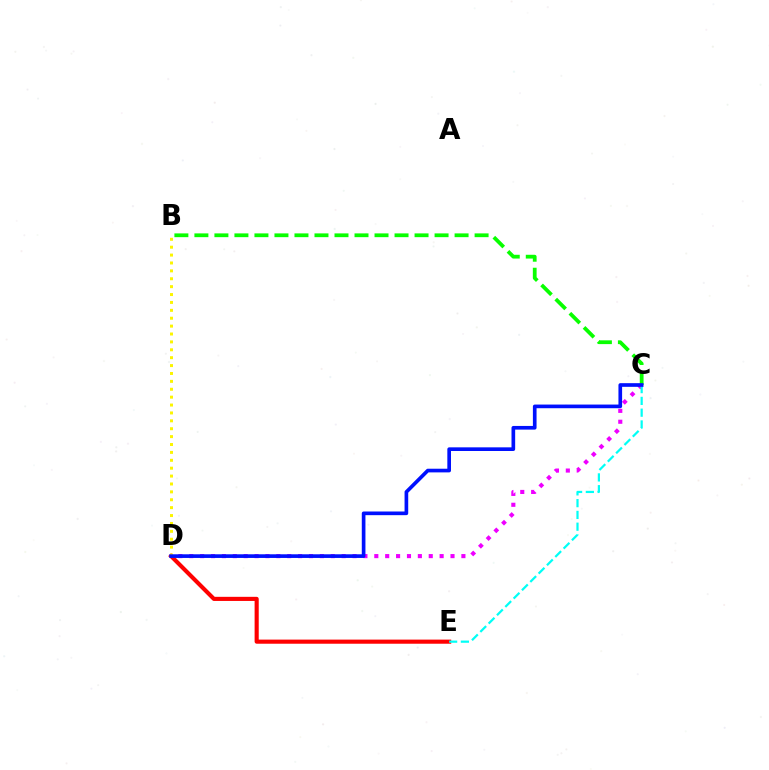{('D', 'E'): [{'color': '#ff0000', 'line_style': 'solid', 'thickness': 2.97}], ('B', 'C'): [{'color': '#08ff00', 'line_style': 'dashed', 'thickness': 2.72}], ('C', 'D'): [{'color': '#ee00ff', 'line_style': 'dotted', 'thickness': 2.96}, {'color': '#0010ff', 'line_style': 'solid', 'thickness': 2.64}], ('C', 'E'): [{'color': '#00fff6', 'line_style': 'dashed', 'thickness': 1.6}], ('B', 'D'): [{'color': '#fcf500', 'line_style': 'dotted', 'thickness': 2.14}]}